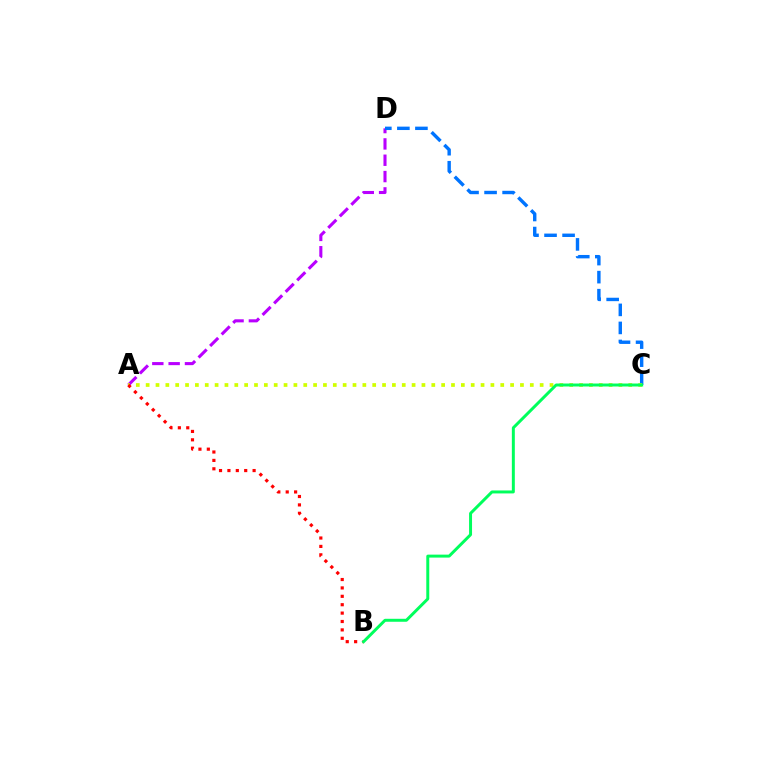{('A', 'D'): [{'color': '#b900ff', 'line_style': 'dashed', 'thickness': 2.22}], ('C', 'D'): [{'color': '#0074ff', 'line_style': 'dashed', 'thickness': 2.45}], ('A', 'C'): [{'color': '#d1ff00', 'line_style': 'dotted', 'thickness': 2.68}], ('A', 'B'): [{'color': '#ff0000', 'line_style': 'dotted', 'thickness': 2.28}], ('B', 'C'): [{'color': '#00ff5c', 'line_style': 'solid', 'thickness': 2.14}]}